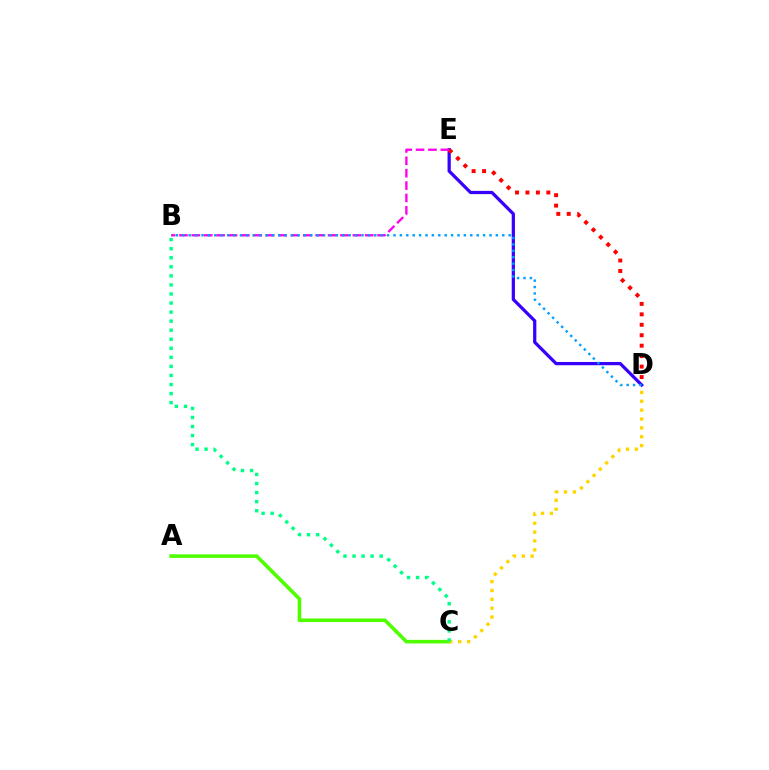{('A', 'C'): [{'color': '#4fff00', 'line_style': 'solid', 'thickness': 2.58}], ('C', 'D'): [{'color': '#ffd500', 'line_style': 'dotted', 'thickness': 2.41}], ('D', 'E'): [{'color': '#3700ff', 'line_style': 'solid', 'thickness': 2.33}, {'color': '#ff0000', 'line_style': 'dotted', 'thickness': 2.84}], ('B', 'C'): [{'color': '#00ff86', 'line_style': 'dotted', 'thickness': 2.46}], ('B', 'E'): [{'color': '#ff00ed', 'line_style': 'dashed', 'thickness': 1.68}], ('B', 'D'): [{'color': '#009eff', 'line_style': 'dotted', 'thickness': 1.74}]}